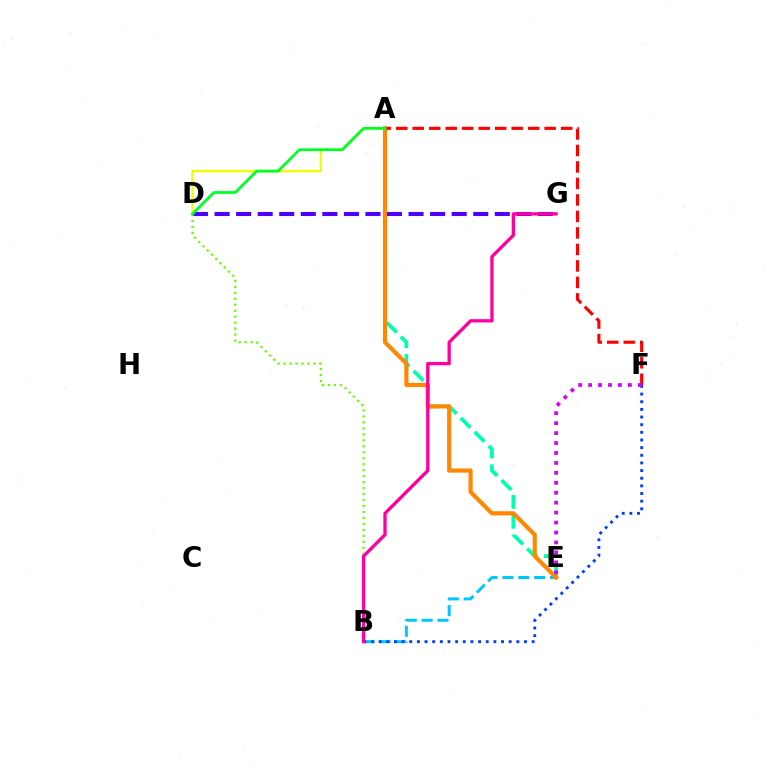{('A', 'E'): [{'color': '#00ffaf', 'line_style': 'dashed', 'thickness': 2.69}, {'color': '#ff8800', 'line_style': 'solid', 'thickness': 3.0}], ('B', 'E'): [{'color': '#00c7ff', 'line_style': 'dashed', 'thickness': 2.16}], ('A', 'F'): [{'color': '#ff0000', 'line_style': 'dashed', 'thickness': 2.24}], ('D', 'G'): [{'color': '#4f00ff', 'line_style': 'dashed', 'thickness': 2.93}], ('B', 'F'): [{'color': '#003fff', 'line_style': 'dotted', 'thickness': 2.08}], ('E', 'F'): [{'color': '#d600ff', 'line_style': 'dotted', 'thickness': 2.7}], ('A', 'D'): [{'color': '#eeff00', 'line_style': 'solid', 'thickness': 1.73}, {'color': '#00ff27', 'line_style': 'solid', 'thickness': 1.99}], ('B', 'D'): [{'color': '#66ff00', 'line_style': 'dotted', 'thickness': 1.62}], ('B', 'G'): [{'color': '#ff00a0', 'line_style': 'solid', 'thickness': 2.38}]}